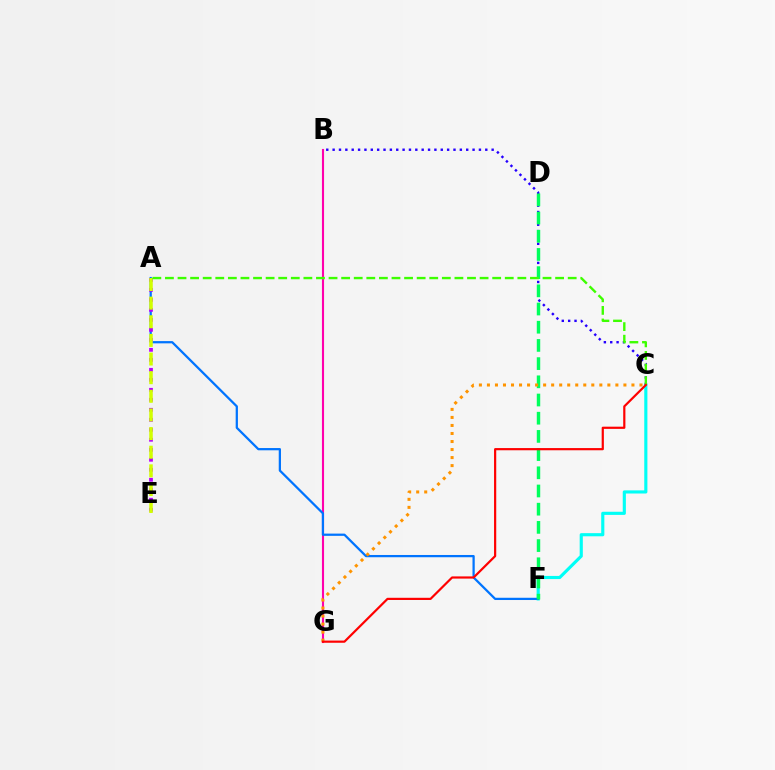{('C', 'F'): [{'color': '#00fff6', 'line_style': 'solid', 'thickness': 2.26}], ('B', 'G'): [{'color': '#ff00ac', 'line_style': 'solid', 'thickness': 1.52}], ('B', 'C'): [{'color': '#2500ff', 'line_style': 'dotted', 'thickness': 1.73}], ('A', 'F'): [{'color': '#0074ff', 'line_style': 'solid', 'thickness': 1.62}], ('A', 'E'): [{'color': '#b900ff', 'line_style': 'dotted', 'thickness': 2.72}, {'color': '#d1ff00', 'line_style': 'dashed', 'thickness': 2.53}], ('D', 'F'): [{'color': '#00ff5c', 'line_style': 'dashed', 'thickness': 2.47}], ('A', 'C'): [{'color': '#3dff00', 'line_style': 'dashed', 'thickness': 1.71}], ('C', 'G'): [{'color': '#ff9400', 'line_style': 'dotted', 'thickness': 2.18}, {'color': '#ff0000', 'line_style': 'solid', 'thickness': 1.58}]}